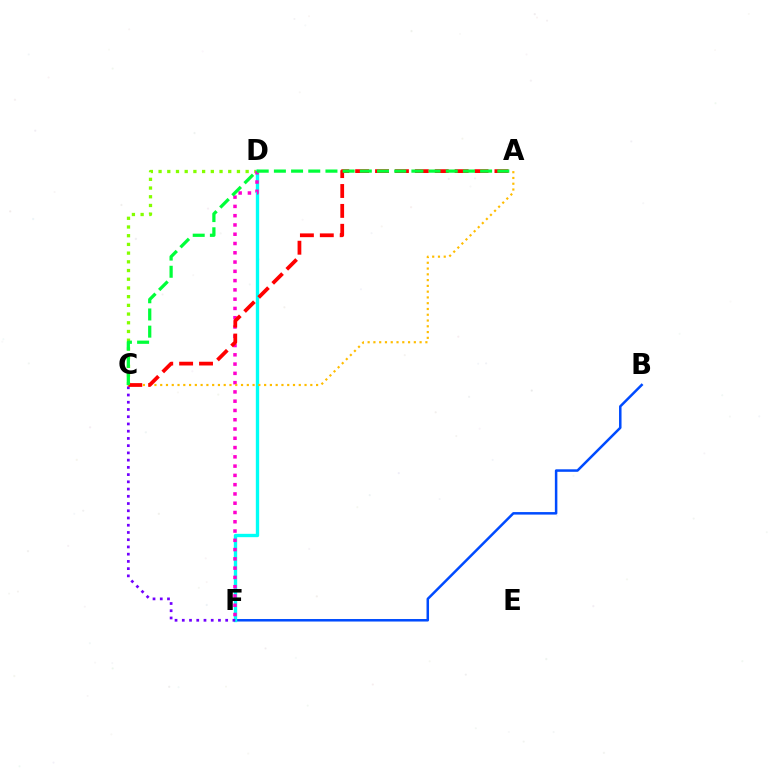{('C', 'D'): [{'color': '#84ff00', 'line_style': 'dotted', 'thickness': 2.37}], ('B', 'F'): [{'color': '#004bff', 'line_style': 'solid', 'thickness': 1.81}], ('D', 'F'): [{'color': '#00fff6', 'line_style': 'solid', 'thickness': 2.41}, {'color': '#ff00cf', 'line_style': 'dotted', 'thickness': 2.52}], ('C', 'F'): [{'color': '#7200ff', 'line_style': 'dotted', 'thickness': 1.97}], ('A', 'C'): [{'color': '#ffbd00', 'line_style': 'dotted', 'thickness': 1.57}, {'color': '#ff0000', 'line_style': 'dashed', 'thickness': 2.7}, {'color': '#00ff39', 'line_style': 'dashed', 'thickness': 2.33}]}